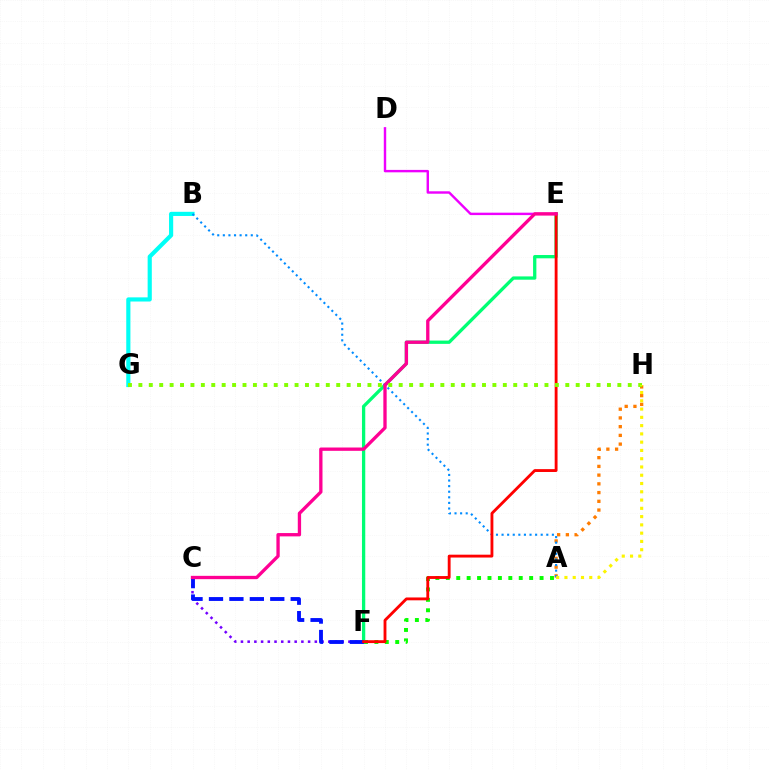{('A', 'F'): [{'color': '#08ff00', 'line_style': 'dotted', 'thickness': 2.83}], ('B', 'G'): [{'color': '#00fff6', 'line_style': 'solid', 'thickness': 3.0}], ('C', 'F'): [{'color': '#7200ff', 'line_style': 'dotted', 'thickness': 1.82}, {'color': '#0010ff', 'line_style': 'dashed', 'thickness': 2.78}], ('E', 'F'): [{'color': '#00ff74', 'line_style': 'solid', 'thickness': 2.37}, {'color': '#ff0000', 'line_style': 'solid', 'thickness': 2.05}], ('A', 'H'): [{'color': '#ff7c00', 'line_style': 'dotted', 'thickness': 2.37}, {'color': '#fcf500', 'line_style': 'dotted', 'thickness': 2.25}], ('A', 'B'): [{'color': '#008cff', 'line_style': 'dotted', 'thickness': 1.52}], ('D', 'E'): [{'color': '#ee00ff', 'line_style': 'solid', 'thickness': 1.74}], ('C', 'E'): [{'color': '#ff0094', 'line_style': 'solid', 'thickness': 2.39}], ('G', 'H'): [{'color': '#84ff00', 'line_style': 'dotted', 'thickness': 2.83}]}